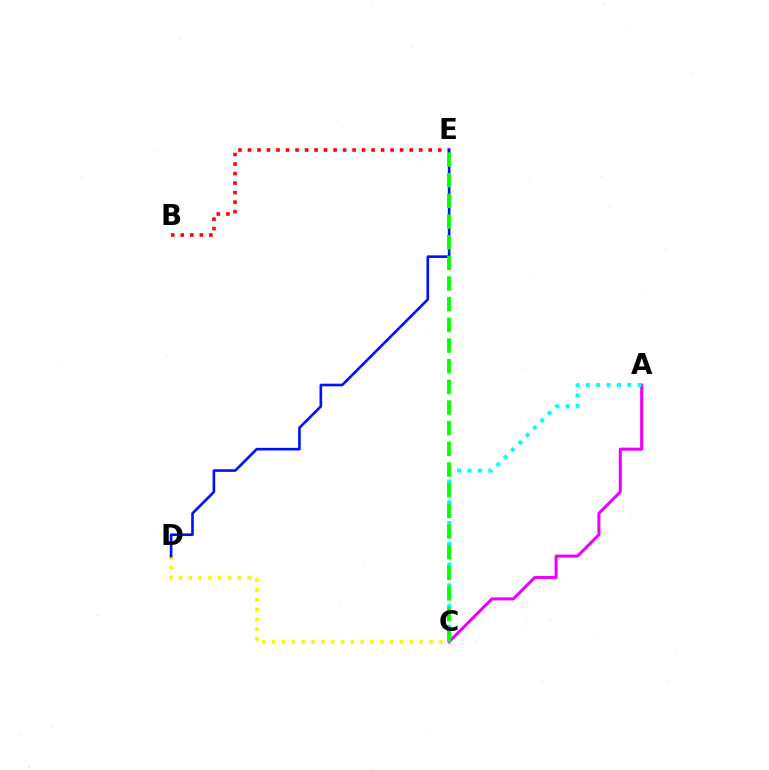{('C', 'D'): [{'color': '#fcf500', 'line_style': 'dotted', 'thickness': 2.67}], ('A', 'C'): [{'color': '#ee00ff', 'line_style': 'solid', 'thickness': 2.18}, {'color': '#00fff6', 'line_style': 'dotted', 'thickness': 2.82}], ('B', 'E'): [{'color': '#ff0000', 'line_style': 'dotted', 'thickness': 2.58}], ('D', 'E'): [{'color': '#0010ff', 'line_style': 'solid', 'thickness': 1.89}], ('C', 'E'): [{'color': '#08ff00', 'line_style': 'dashed', 'thickness': 2.81}]}